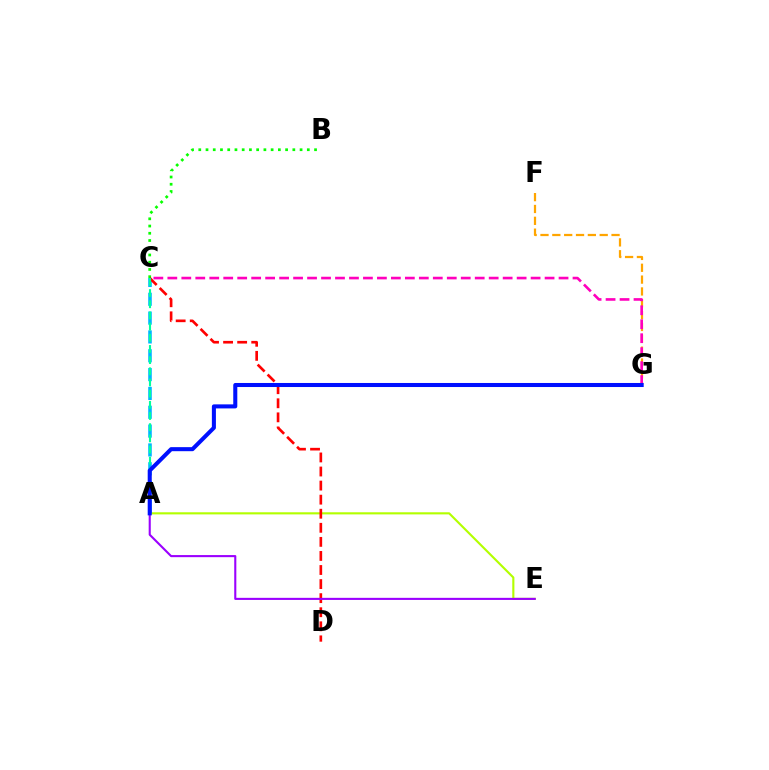{('B', 'C'): [{'color': '#08ff00', 'line_style': 'dotted', 'thickness': 1.97}], ('A', 'E'): [{'color': '#b3ff00', 'line_style': 'solid', 'thickness': 1.53}, {'color': '#9b00ff', 'line_style': 'solid', 'thickness': 1.51}], ('F', 'G'): [{'color': '#ffa500', 'line_style': 'dashed', 'thickness': 1.61}], ('A', 'C'): [{'color': '#00b5ff', 'line_style': 'dashed', 'thickness': 2.56}, {'color': '#00ff9d', 'line_style': 'dashed', 'thickness': 1.52}], ('C', 'D'): [{'color': '#ff0000', 'line_style': 'dashed', 'thickness': 1.91}], ('C', 'G'): [{'color': '#ff00bd', 'line_style': 'dashed', 'thickness': 1.9}], ('A', 'G'): [{'color': '#0010ff', 'line_style': 'solid', 'thickness': 2.91}]}